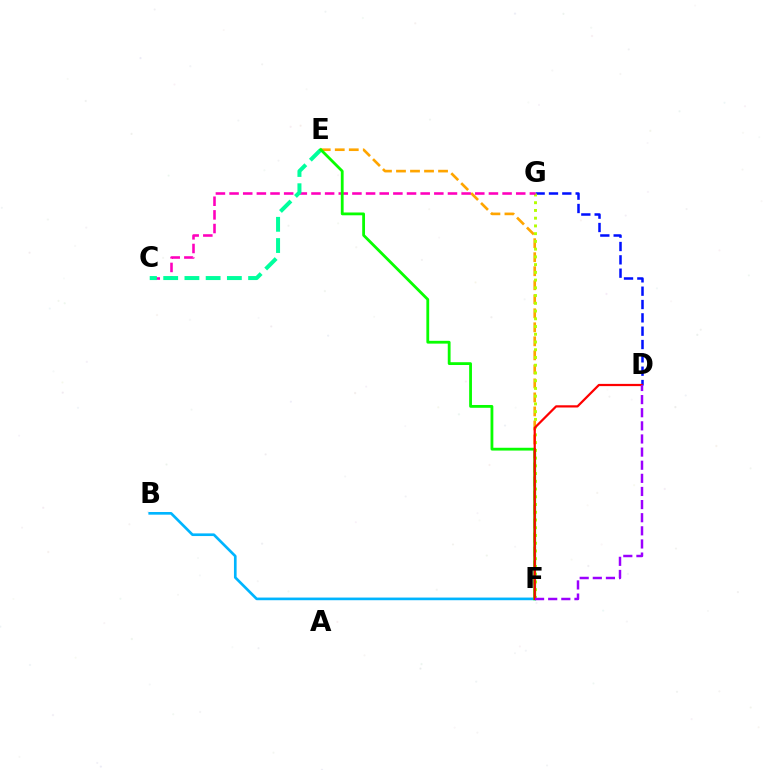{('B', 'F'): [{'color': '#00b5ff', 'line_style': 'solid', 'thickness': 1.92}], ('E', 'F'): [{'color': '#ffa500', 'line_style': 'dashed', 'thickness': 1.9}, {'color': '#08ff00', 'line_style': 'solid', 'thickness': 2.02}], ('D', 'G'): [{'color': '#0010ff', 'line_style': 'dashed', 'thickness': 1.81}], ('F', 'G'): [{'color': '#b3ff00', 'line_style': 'dotted', 'thickness': 2.1}], ('C', 'G'): [{'color': '#ff00bd', 'line_style': 'dashed', 'thickness': 1.85}], ('C', 'E'): [{'color': '#00ff9d', 'line_style': 'dashed', 'thickness': 2.88}], ('D', 'F'): [{'color': '#ff0000', 'line_style': 'solid', 'thickness': 1.6}, {'color': '#9b00ff', 'line_style': 'dashed', 'thickness': 1.78}]}